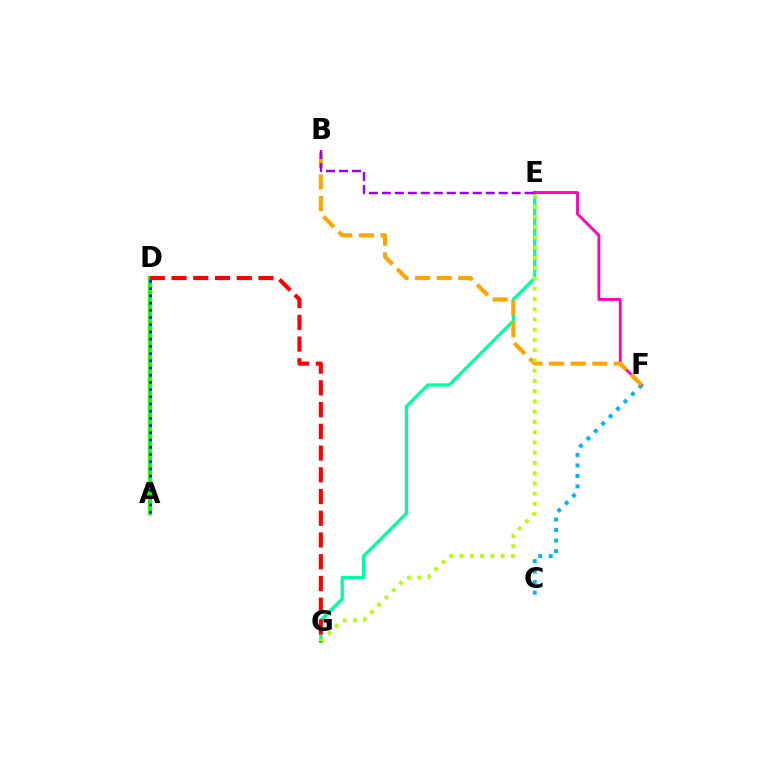{('A', 'D'): [{'color': '#08ff00', 'line_style': 'solid', 'thickness': 2.79}, {'color': '#0010ff', 'line_style': 'dotted', 'thickness': 1.96}], ('C', 'F'): [{'color': '#00b5ff', 'line_style': 'dotted', 'thickness': 2.85}], ('E', 'G'): [{'color': '#00ff9d', 'line_style': 'solid', 'thickness': 2.34}, {'color': '#b3ff00', 'line_style': 'dotted', 'thickness': 2.79}], ('E', 'F'): [{'color': '#ff00bd', 'line_style': 'solid', 'thickness': 2.04}], ('B', 'F'): [{'color': '#ffa500', 'line_style': 'dashed', 'thickness': 2.94}], ('D', 'G'): [{'color': '#ff0000', 'line_style': 'dashed', 'thickness': 2.95}], ('B', 'E'): [{'color': '#9b00ff', 'line_style': 'dashed', 'thickness': 1.76}]}